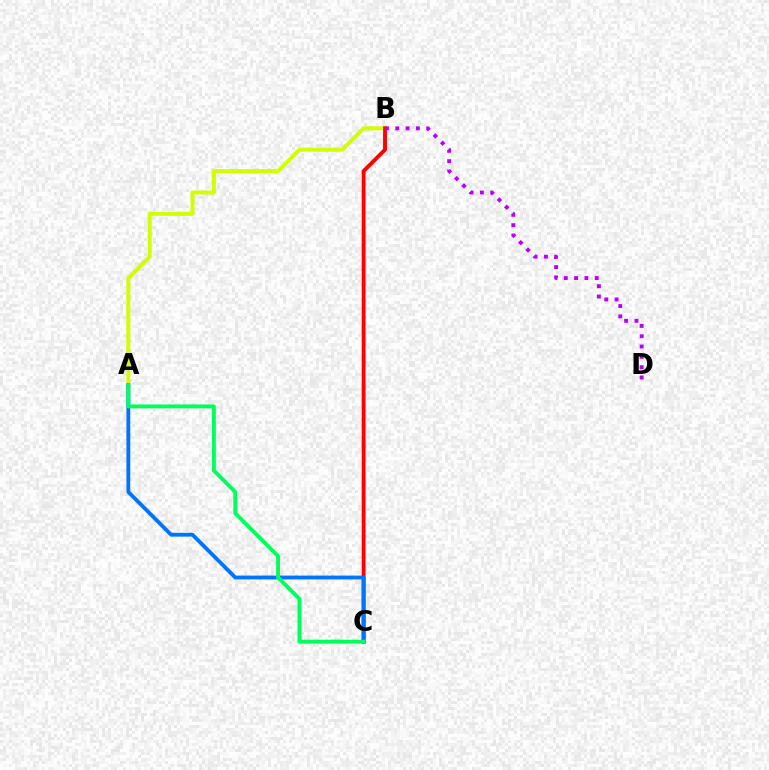{('A', 'B'): [{'color': '#d1ff00', 'line_style': 'solid', 'thickness': 2.84}], ('B', 'C'): [{'color': '#ff0000', 'line_style': 'solid', 'thickness': 2.78}], ('A', 'C'): [{'color': '#0074ff', 'line_style': 'solid', 'thickness': 2.76}, {'color': '#00ff5c', 'line_style': 'solid', 'thickness': 2.79}], ('B', 'D'): [{'color': '#b900ff', 'line_style': 'dotted', 'thickness': 2.8}]}